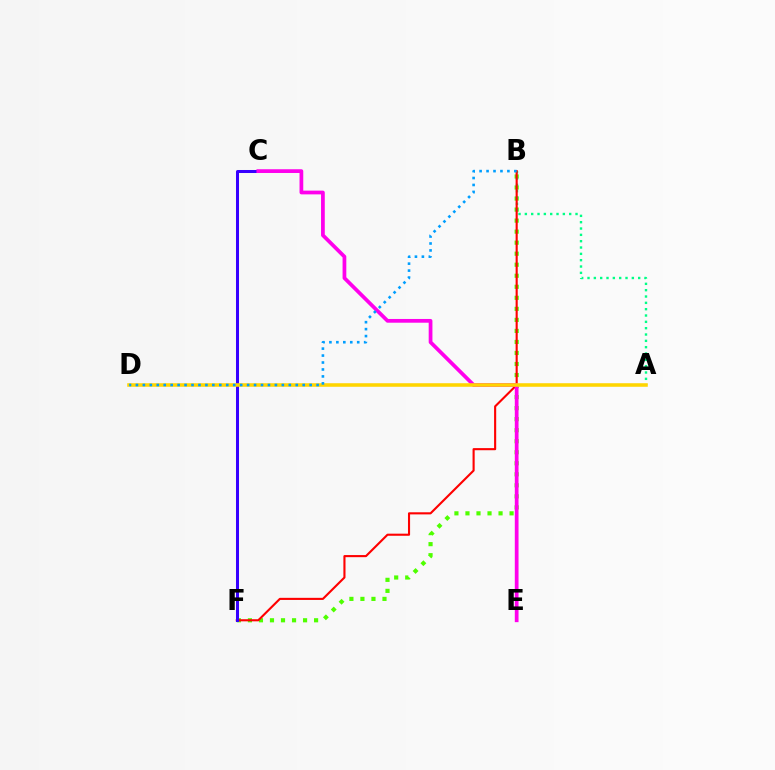{('B', 'F'): [{'color': '#4fff00', 'line_style': 'dotted', 'thickness': 3.0}, {'color': '#ff0000', 'line_style': 'solid', 'thickness': 1.52}], ('A', 'B'): [{'color': '#00ff86', 'line_style': 'dotted', 'thickness': 1.72}], ('C', 'F'): [{'color': '#3700ff', 'line_style': 'solid', 'thickness': 2.17}], ('C', 'E'): [{'color': '#ff00ed', 'line_style': 'solid', 'thickness': 2.69}], ('A', 'D'): [{'color': '#ffd500', 'line_style': 'solid', 'thickness': 2.56}], ('B', 'D'): [{'color': '#009eff', 'line_style': 'dotted', 'thickness': 1.89}]}